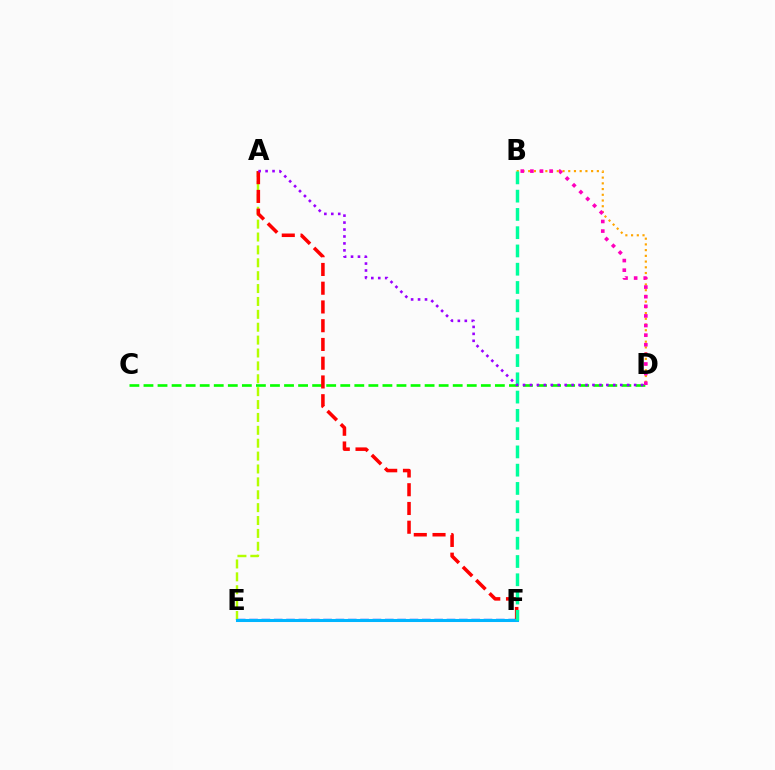{('E', 'F'): [{'color': '#0010ff', 'line_style': 'dashed', 'thickness': 1.68}, {'color': '#00b5ff', 'line_style': 'solid', 'thickness': 2.2}], ('C', 'D'): [{'color': '#08ff00', 'line_style': 'dashed', 'thickness': 1.91}], ('B', 'D'): [{'color': '#ffa500', 'line_style': 'dotted', 'thickness': 1.55}, {'color': '#ff00bd', 'line_style': 'dotted', 'thickness': 2.61}], ('A', 'E'): [{'color': '#b3ff00', 'line_style': 'dashed', 'thickness': 1.75}], ('A', 'F'): [{'color': '#ff0000', 'line_style': 'dashed', 'thickness': 2.55}], ('B', 'F'): [{'color': '#00ff9d', 'line_style': 'dashed', 'thickness': 2.48}], ('A', 'D'): [{'color': '#9b00ff', 'line_style': 'dotted', 'thickness': 1.89}]}